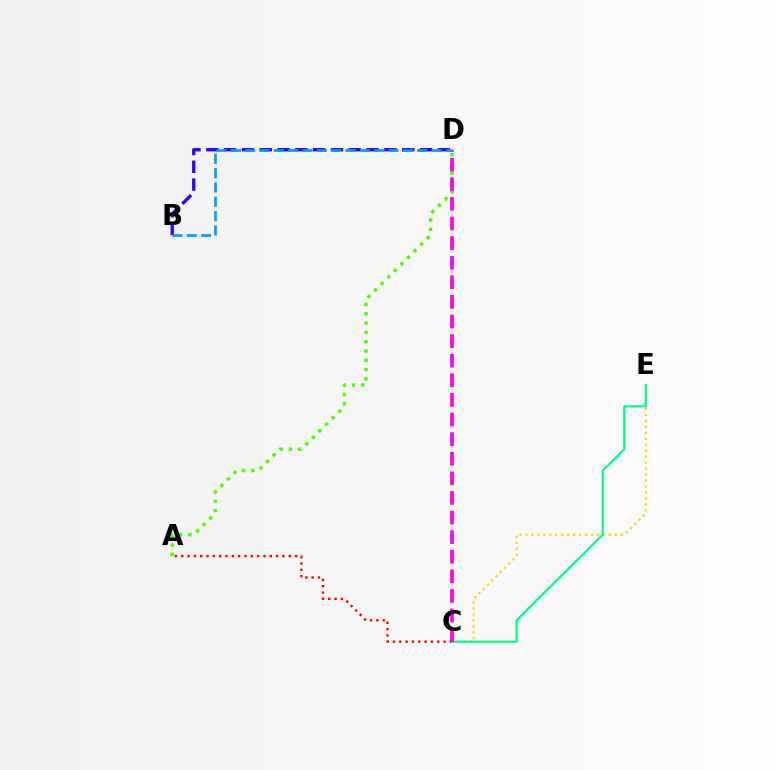{('A', 'C'): [{'color': '#ff0000', 'line_style': 'dotted', 'thickness': 1.72}], ('B', 'D'): [{'color': '#3700ff', 'line_style': 'dashed', 'thickness': 2.42}, {'color': '#009eff', 'line_style': 'dashed', 'thickness': 1.95}], ('C', 'E'): [{'color': '#ffd500', 'line_style': 'dotted', 'thickness': 1.62}, {'color': '#00ff86', 'line_style': 'solid', 'thickness': 1.58}], ('A', 'D'): [{'color': '#4fff00', 'line_style': 'dotted', 'thickness': 2.52}], ('C', 'D'): [{'color': '#ff00ed', 'line_style': 'dashed', 'thickness': 2.66}]}